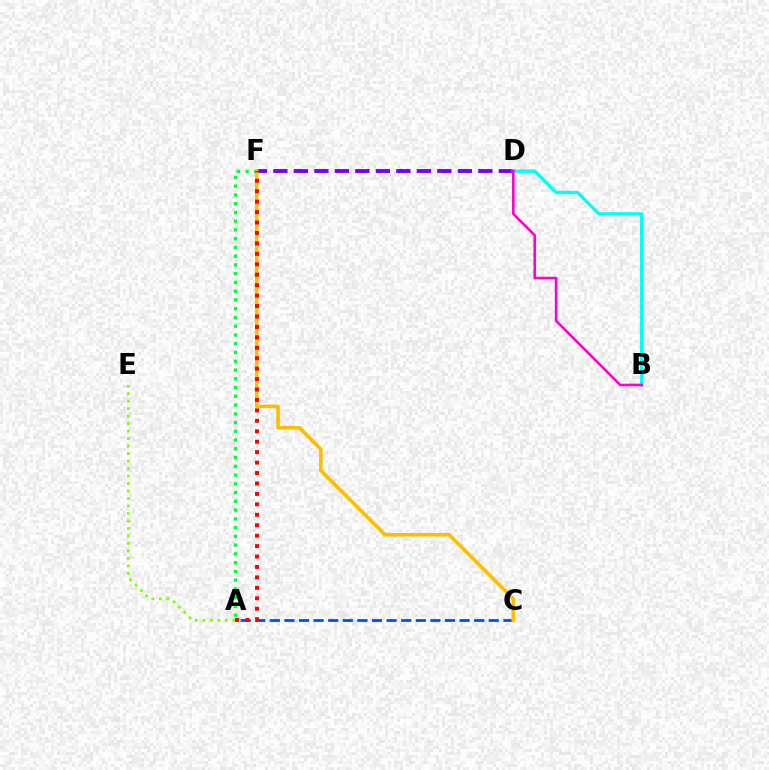{('A', 'F'): [{'color': '#00ff39', 'line_style': 'dotted', 'thickness': 2.38}, {'color': '#ff0000', 'line_style': 'dotted', 'thickness': 2.84}], ('A', 'E'): [{'color': '#84ff00', 'line_style': 'dotted', 'thickness': 2.04}], ('D', 'F'): [{'color': '#7200ff', 'line_style': 'dashed', 'thickness': 2.78}], ('A', 'C'): [{'color': '#004bff', 'line_style': 'dashed', 'thickness': 1.98}], ('B', 'D'): [{'color': '#00fff6', 'line_style': 'solid', 'thickness': 2.44}, {'color': '#ff00cf', 'line_style': 'solid', 'thickness': 1.87}], ('C', 'F'): [{'color': '#ffbd00', 'line_style': 'solid', 'thickness': 2.58}]}